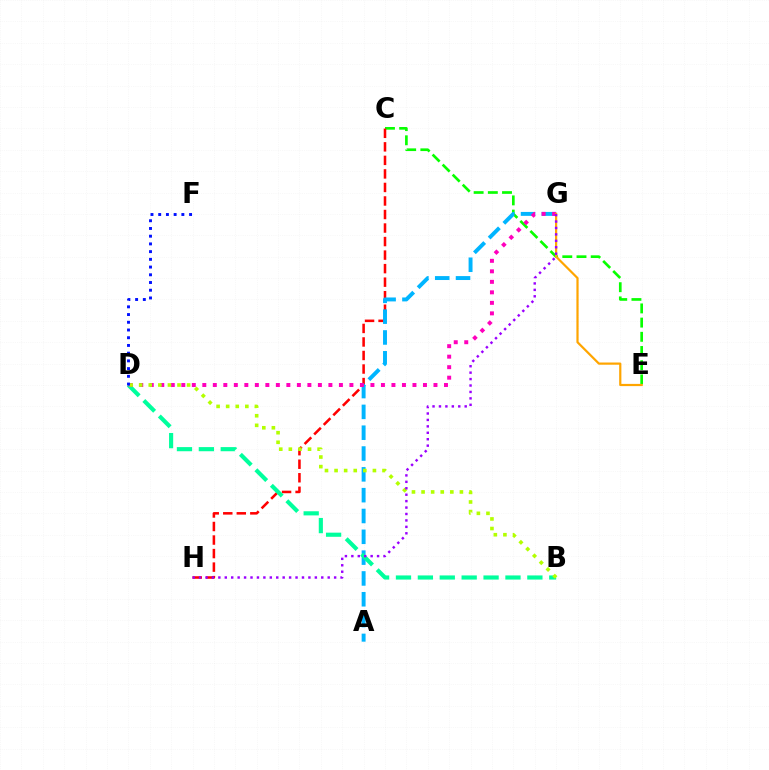{('C', 'E'): [{'color': '#08ff00', 'line_style': 'dashed', 'thickness': 1.93}], ('C', 'H'): [{'color': '#ff0000', 'line_style': 'dashed', 'thickness': 1.84}], ('A', 'G'): [{'color': '#00b5ff', 'line_style': 'dashed', 'thickness': 2.83}], ('B', 'D'): [{'color': '#00ff9d', 'line_style': 'dashed', 'thickness': 2.98}, {'color': '#b3ff00', 'line_style': 'dotted', 'thickness': 2.6}], ('D', 'G'): [{'color': '#ff00bd', 'line_style': 'dotted', 'thickness': 2.85}], ('E', 'G'): [{'color': '#ffa500', 'line_style': 'solid', 'thickness': 1.59}], ('D', 'F'): [{'color': '#0010ff', 'line_style': 'dotted', 'thickness': 2.1}], ('G', 'H'): [{'color': '#9b00ff', 'line_style': 'dotted', 'thickness': 1.75}]}